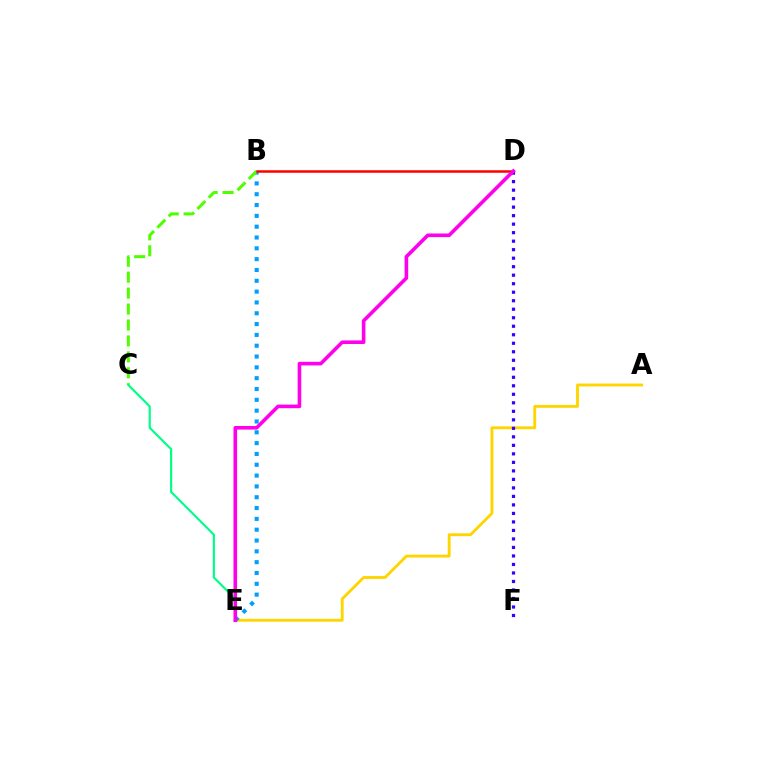{('A', 'E'): [{'color': '#ffd500', 'line_style': 'solid', 'thickness': 2.06}], ('B', 'E'): [{'color': '#009eff', 'line_style': 'dotted', 'thickness': 2.94}], ('B', 'C'): [{'color': '#4fff00', 'line_style': 'dashed', 'thickness': 2.17}], ('B', 'D'): [{'color': '#ff0000', 'line_style': 'solid', 'thickness': 1.8}], ('C', 'E'): [{'color': '#00ff86', 'line_style': 'solid', 'thickness': 1.56}], ('D', 'F'): [{'color': '#3700ff', 'line_style': 'dotted', 'thickness': 2.31}], ('D', 'E'): [{'color': '#ff00ed', 'line_style': 'solid', 'thickness': 2.6}]}